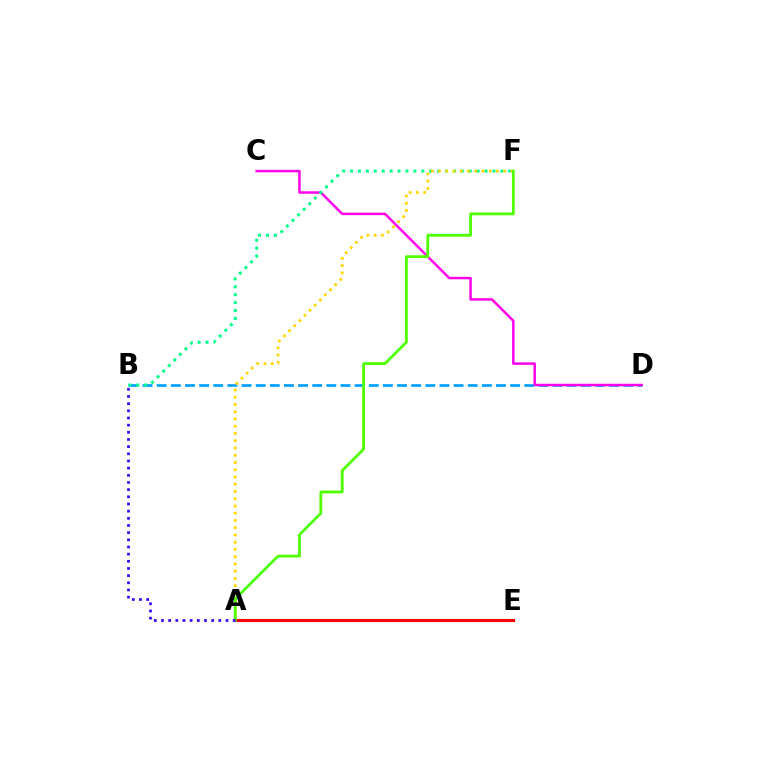{('B', 'D'): [{'color': '#009eff', 'line_style': 'dashed', 'thickness': 1.92}], ('C', 'D'): [{'color': '#ff00ed', 'line_style': 'solid', 'thickness': 1.78}], ('B', 'F'): [{'color': '#00ff86', 'line_style': 'dotted', 'thickness': 2.15}], ('A', 'F'): [{'color': '#ffd500', 'line_style': 'dotted', 'thickness': 1.97}, {'color': '#4fff00', 'line_style': 'solid', 'thickness': 2.0}], ('A', 'E'): [{'color': '#ff0000', 'line_style': 'solid', 'thickness': 2.26}], ('A', 'B'): [{'color': '#3700ff', 'line_style': 'dotted', 'thickness': 1.95}]}